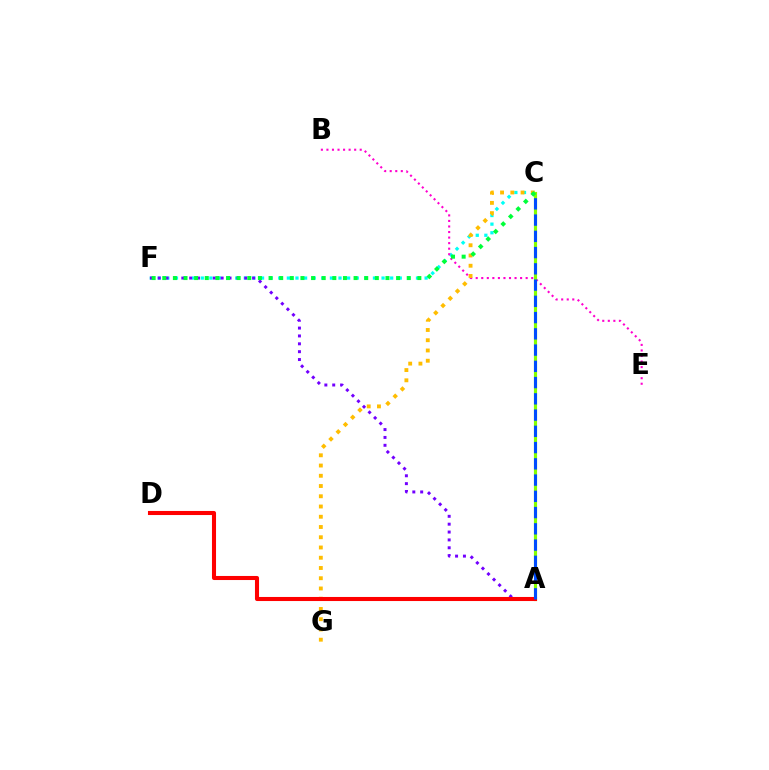{('C', 'F'): [{'color': '#00fff6', 'line_style': 'dotted', 'thickness': 2.34}, {'color': '#00ff39', 'line_style': 'dotted', 'thickness': 2.89}], ('B', 'E'): [{'color': '#ff00cf', 'line_style': 'dotted', 'thickness': 1.51}], ('C', 'G'): [{'color': '#ffbd00', 'line_style': 'dotted', 'thickness': 2.78}], ('A', 'C'): [{'color': '#84ff00', 'line_style': 'solid', 'thickness': 2.27}, {'color': '#004bff', 'line_style': 'dashed', 'thickness': 2.21}], ('A', 'F'): [{'color': '#7200ff', 'line_style': 'dotted', 'thickness': 2.14}], ('A', 'D'): [{'color': '#ff0000', 'line_style': 'solid', 'thickness': 2.93}]}